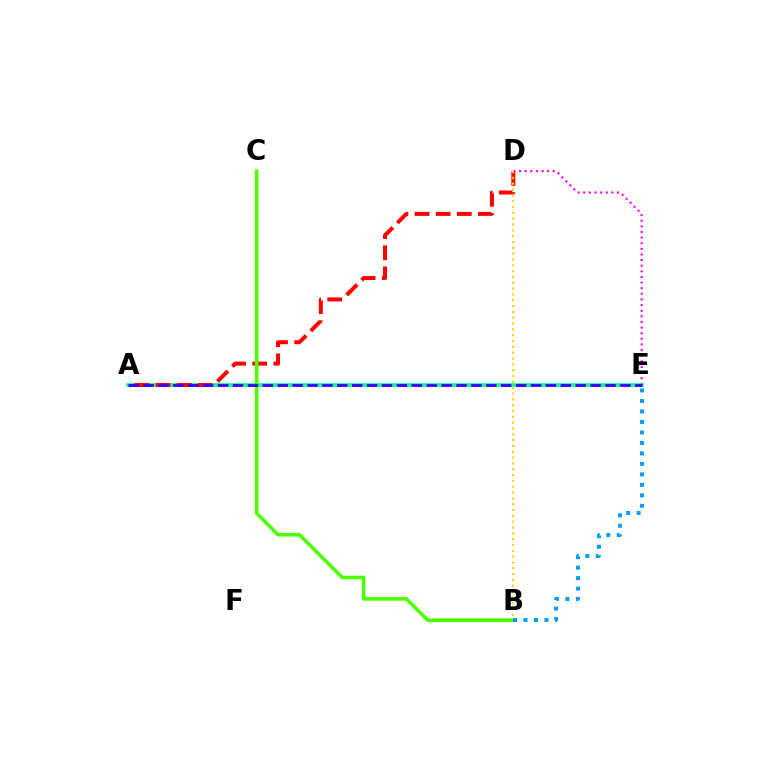{('D', 'E'): [{'color': '#ff00ed', 'line_style': 'dotted', 'thickness': 1.53}], ('A', 'E'): [{'color': '#00ff86', 'line_style': 'solid', 'thickness': 2.61}, {'color': '#3700ff', 'line_style': 'dashed', 'thickness': 2.02}], ('A', 'D'): [{'color': '#ff0000', 'line_style': 'dashed', 'thickness': 2.87}], ('B', 'D'): [{'color': '#ffd500', 'line_style': 'dotted', 'thickness': 1.58}], ('B', 'C'): [{'color': '#4fff00', 'line_style': 'solid', 'thickness': 2.6}], ('B', 'E'): [{'color': '#009eff', 'line_style': 'dotted', 'thickness': 2.85}]}